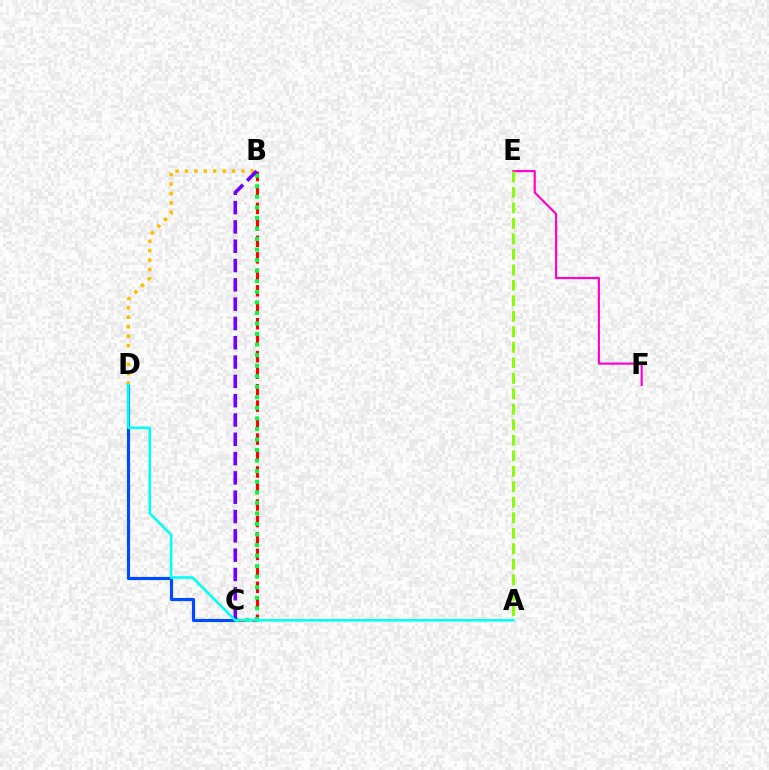{('B', 'C'): [{'color': '#ff0000', 'line_style': 'dashed', 'thickness': 2.24}, {'color': '#00ff39', 'line_style': 'dotted', 'thickness': 2.87}, {'color': '#7200ff', 'line_style': 'dashed', 'thickness': 2.62}], ('E', 'F'): [{'color': '#ff00cf', 'line_style': 'solid', 'thickness': 1.56}], ('C', 'D'): [{'color': '#004bff', 'line_style': 'solid', 'thickness': 2.28}], ('B', 'D'): [{'color': '#ffbd00', 'line_style': 'dotted', 'thickness': 2.56}], ('A', 'E'): [{'color': '#84ff00', 'line_style': 'dashed', 'thickness': 2.1}], ('A', 'D'): [{'color': '#00fff6', 'line_style': 'solid', 'thickness': 1.85}]}